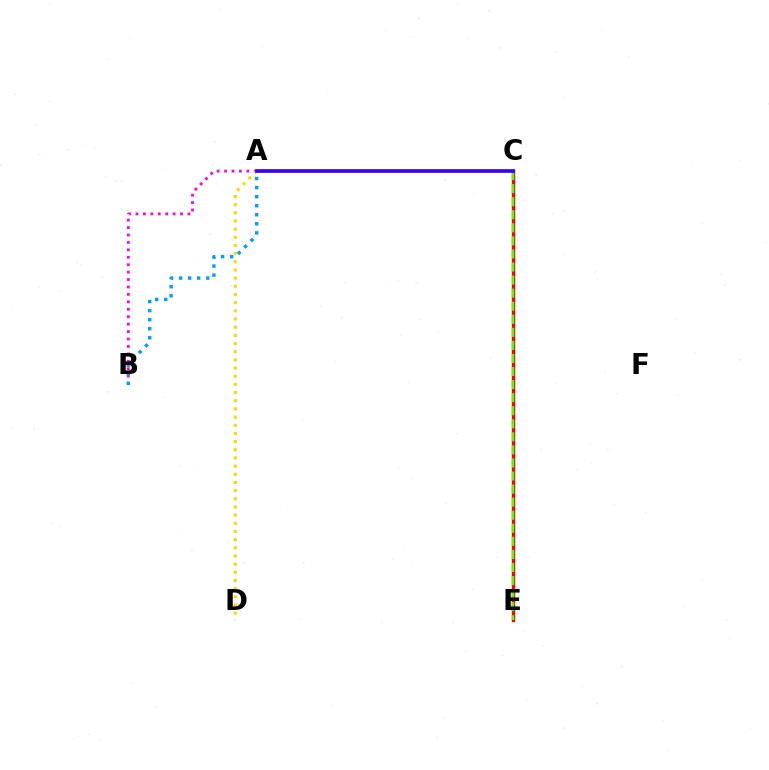{('A', 'C'): [{'color': '#00ff86', 'line_style': 'solid', 'thickness': 1.73}, {'color': '#3700ff', 'line_style': 'solid', 'thickness': 2.65}], ('A', 'B'): [{'color': '#ff00ed', 'line_style': 'dotted', 'thickness': 2.02}, {'color': '#009eff', 'line_style': 'dotted', 'thickness': 2.46}], ('A', 'D'): [{'color': '#ffd500', 'line_style': 'dotted', 'thickness': 2.22}], ('C', 'E'): [{'color': '#ff0000', 'line_style': 'solid', 'thickness': 2.44}, {'color': '#4fff00', 'line_style': 'dashed', 'thickness': 1.77}]}